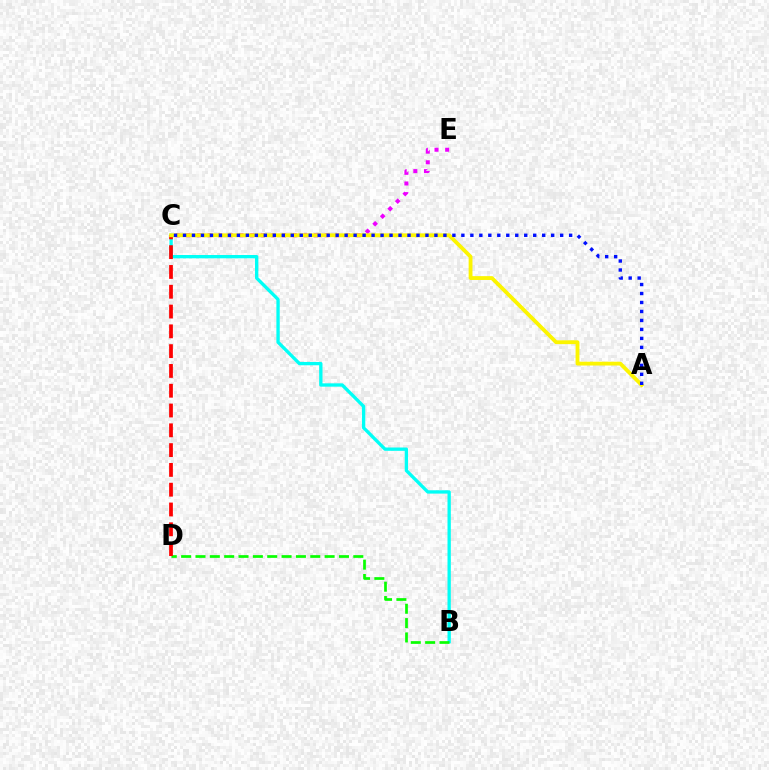{('B', 'C'): [{'color': '#00fff6', 'line_style': 'solid', 'thickness': 2.39}], ('B', 'D'): [{'color': '#08ff00', 'line_style': 'dashed', 'thickness': 1.95}], ('C', 'D'): [{'color': '#ff0000', 'line_style': 'dashed', 'thickness': 2.69}], ('C', 'E'): [{'color': '#ee00ff', 'line_style': 'dotted', 'thickness': 2.89}], ('A', 'C'): [{'color': '#fcf500', 'line_style': 'solid', 'thickness': 2.76}, {'color': '#0010ff', 'line_style': 'dotted', 'thickness': 2.44}]}